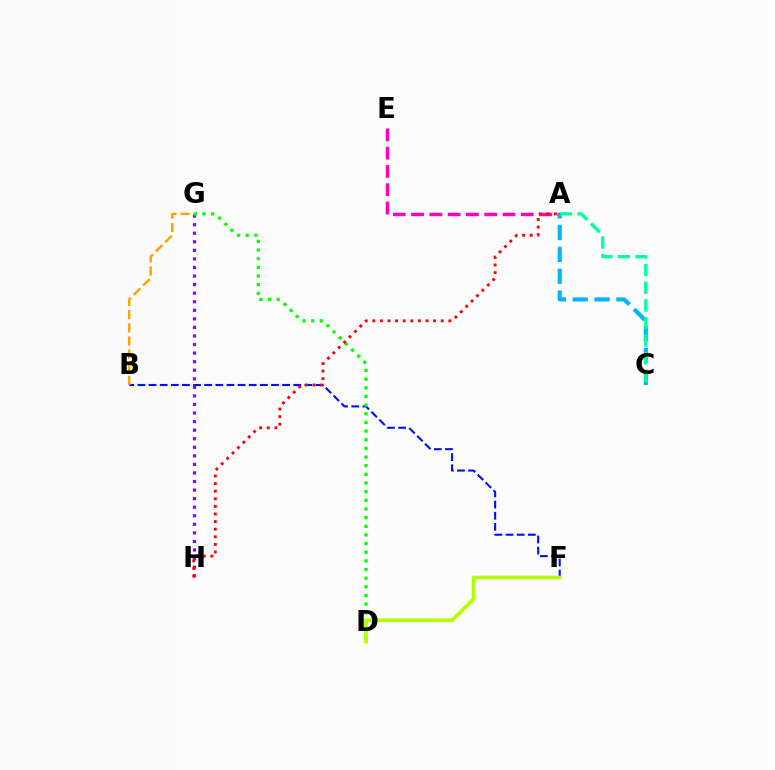{('G', 'H'): [{'color': '#9b00ff', 'line_style': 'dotted', 'thickness': 2.33}], ('B', 'F'): [{'color': '#0010ff', 'line_style': 'dashed', 'thickness': 1.51}], ('A', 'E'): [{'color': '#ff00bd', 'line_style': 'dashed', 'thickness': 2.48}], ('D', 'G'): [{'color': '#08ff00', 'line_style': 'dotted', 'thickness': 2.35}], ('B', 'G'): [{'color': '#ffa500', 'line_style': 'dashed', 'thickness': 1.79}], ('A', 'C'): [{'color': '#00b5ff', 'line_style': 'dashed', 'thickness': 2.97}, {'color': '#00ff9d', 'line_style': 'dashed', 'thickness': 2.4}], ('D', 'F'): [{'color': '#b3ff00', 'line_style': 'solid', 'thickness': 2.61}], ('A', 'H'): [{'color': '#ff0000', 'line_style': 'dotted', 'thickness': 2.07}]}